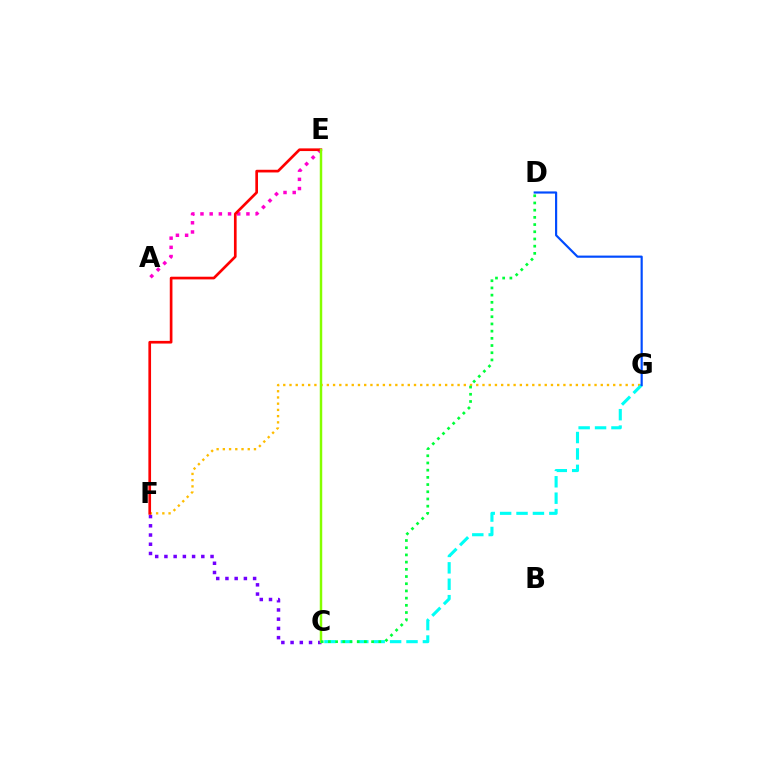{('F', 'G'): [{'color': '#ffbd00', 'line_style': 'dotted', 'thickness': 1.69}], ('C', 'G'): [{'color': '#00fff6', 'line_style': 'dashed', 'thickness': 2.23}], ('A', 'E'): [{'color': '#ff00cf', 'line_style': 'dotted', 'thickness': 2.5}], ('C', 'F'): [{'color': '#7200ff', 'line_style': 'dotted', 'thickness': 2.51}], ('D', 'G'): [{'color': '#004bff', 'line_style': 'solid', 'thickness': 1.56}], ('E', 'F'): [{'color': '#ff0000', 'line_style': 'solid', 'thickness': 1.93}], ('C', 'E'): [{'color': '#84ff00', 'line_style': 'solid', 'thickness': 1.78}], ('C', 'D'): [{'color': '#00ff39', 'line_style': 'dotted', 'thickness': 1.96}]}